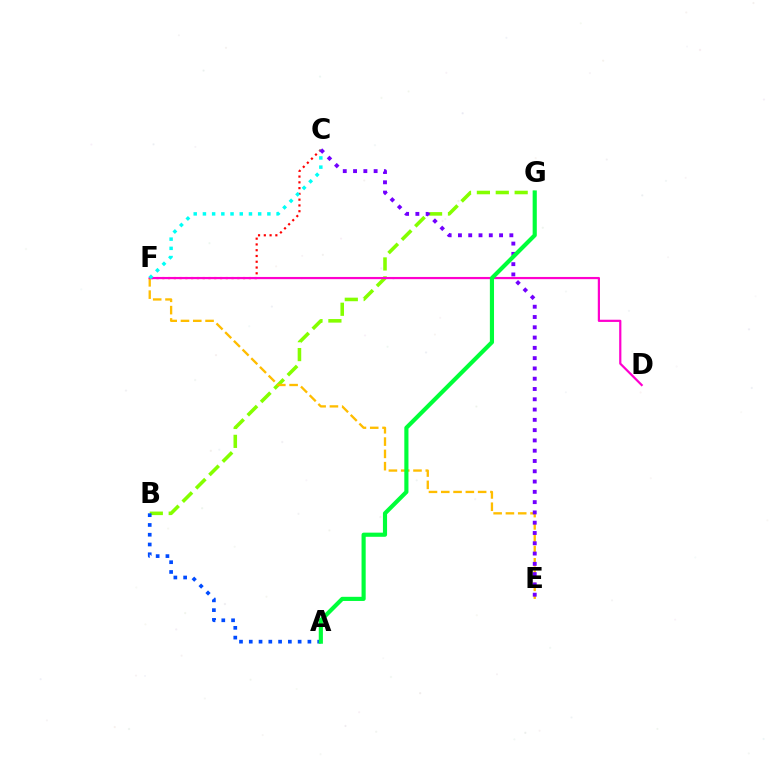{('B', 'G'): [{'color': '#84ff00', 'line_style': 'dashed', 'thickness': 2.57}], ('E', 'F'): [{'color': '#ffbd00', 'line_style': 'dashed', 'thickness': 1.67}], ('C', 'F'): [{'color': '#ff0000', 'line_style': 'dotted', 'thickness': 1.57}, {'color': '#00fff6', 'line_style': 'dotted', 'thickness': 2.5}], ('A', 'B'): [{'color': '#004bff', 'line_style': 'dotted', 'thickness': 2.66}], ('D', 'F'): [{'color': '#ff00cf', 'line_style': 'solid', 'thickness': 1.59}], ('C', 'E'): [{'color': '#7200ff', 'line_style': 'dotted', 'thickness': 2.79}], ('A', 'G'): [{'color': '#00ff39', 'line_style': 'solid', 'thickness': 2.98}]}